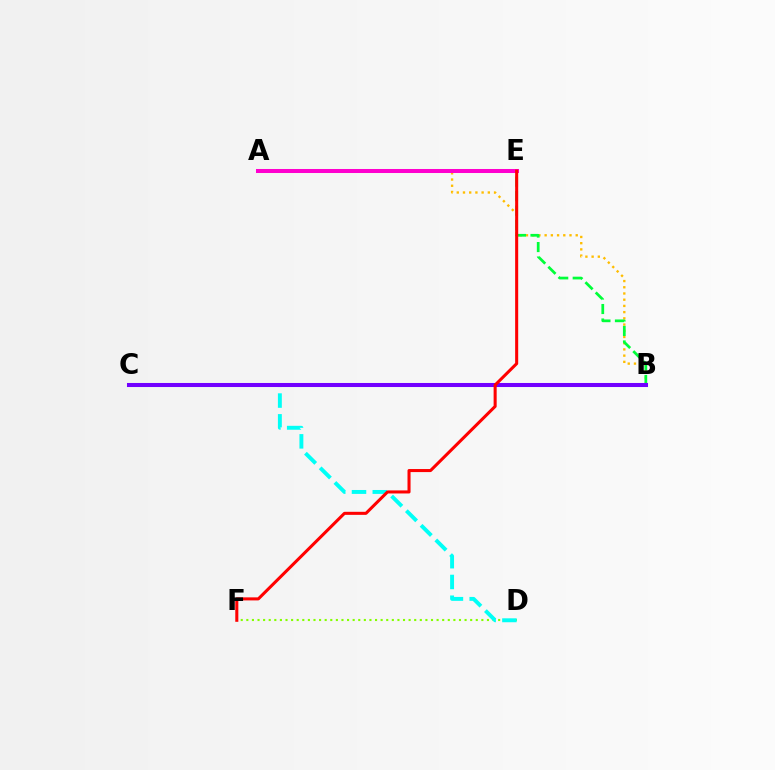{('D', 'F'): [{'color': '#84ff00', 'line_style': 'dotted', 'thickness': 1.52}], ('C', 'D'): [{'color': '#00fff6', 'line_style': 'dashed', 'thickness': 2.82}], ('A', 'E'): [{'color': '#004bff', 'line_style': 'dotted', 'thickness': 2.72}, {'color': '#ff00cf', 'line_style': 'solid', 'thickness': 2.89}], ('A', 'B'): [{'color': '#ffbd00', 'line_style': 'dotted', 'thickness': 1.69}], ('B', 'E'): [{'color': '#00ff39', 'line_style': 'dashed', 'thickness': 1.97}], ('B', 'C'): [{'color': '#7200ff', 'line_style': 'solid', 'thickness': 2.92}], ('E', 'F'): [{'color': '#ff0000', 'line_style': 'solid', 'thickness': 2.2}]}